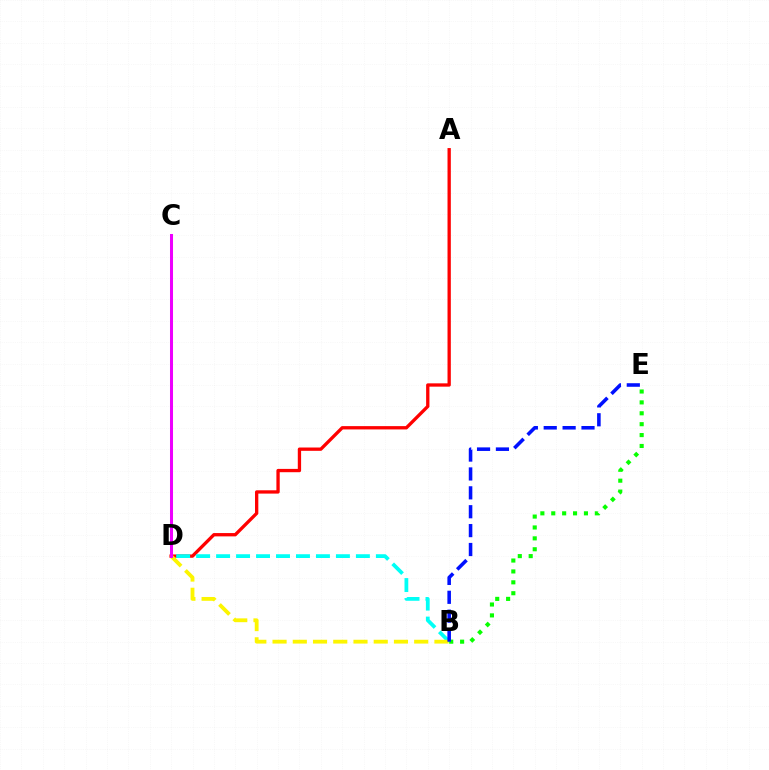{('A', 'D'): [{'color': '#ff0000', 'line_style': 'solid', 'thickness': 2.38}], ('B', 'D'): [{'color': '#00fff6', 'line_style': 'dashed', 'thickness': 2.71}, {'color': '#fcf500', 'line_style': 'dashed', 'thickness': 2.75}], ('C', 'D'): [{'color': '#ee00ff', 'line_style': 'solid', 'thickness': 2.18}], ('B', 'E'): [{'color': '#08ff00', 'line_style': 'dotted', 'thickness': 2.96}, {'color': '#0010ff', 'line_style': 'dashed', 'thickness': 2.57}]}